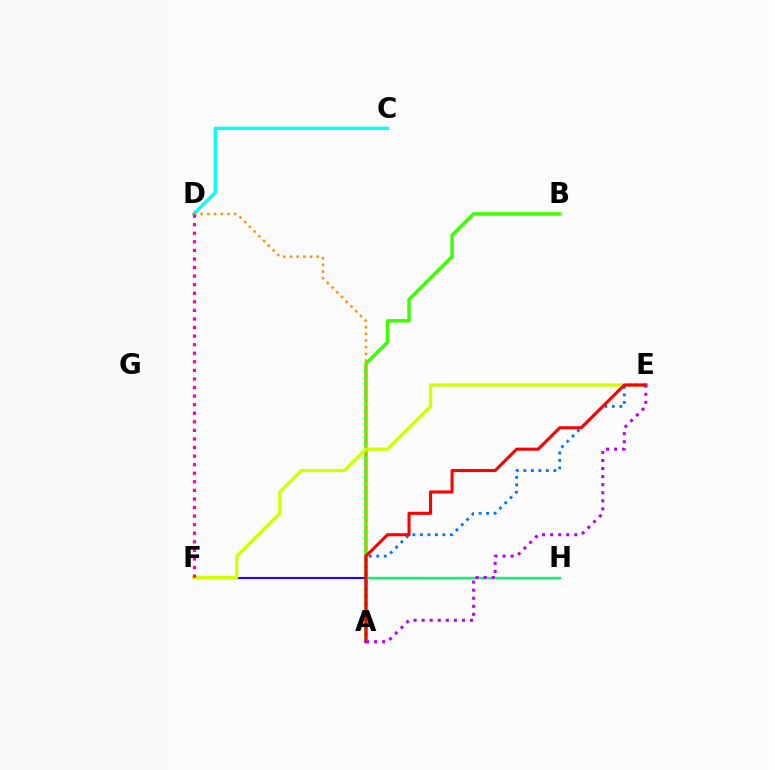{('C', 'D'): [{'color': '#00fff6', 'line_style': 'solid', 'thickness': 2.38}], ('A', 'B'): [{'color': '#3dff00', 'line_style': 'solid', 'thickness': 2.51}], ('F', 'H'): [{'color': '#2500ff', 'line_style': 'solid', 'thickness': 1.52}], ('A', 'D'): [{'color': '#ff9400', 'line_style': 'dotted', 'thickness': 1.82}], ('A', 'H'): [{'color': '#00ff5c', 'line_style': 'solid', 'thickness': 1.57}], ('E', 'F'): [{'color': '#d1ff00', 'line_style': 'solid', 'thickness': 2.38}], ('A', 'E'): [{'color': '#0074ff', 'line_style': 'dotted', 'thickness': 2.04}, {'color': '#ff0000', 'line_style': 'solid', 'thickness': 2.21}, {'color': '#b900ff', 'line_style': 'dotted', 'thickness': 2.19}], ('D', 'F'): [{'color': '#ff00ac', 'line_style': 'dotted', 'thickness': 2.33}]}